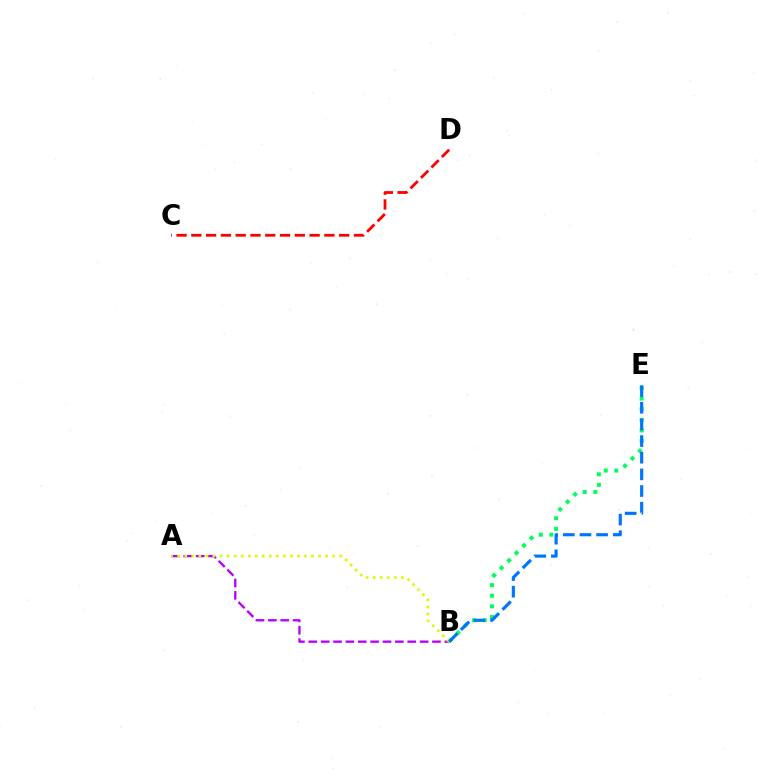{('B', 'E'): [{'color': '#00ff5c', 'line_style': 'dotted', 'thickness': 2.88}, {'color': '#0074ff', 'line_style': 'dashed', 'thickness': 2.26}], ('C', 'D'): [{'color': '#ff0000', 'line_style': 'dashed', 'thickness': 2.01}], ('A', 'B'): [{'color': '#b900ff', 'line_style': 'dashed', 'thickness': 1.68}, {'color': '#d1ff00', 'line_style': 'dotted', 'thickness': 1.91}]}